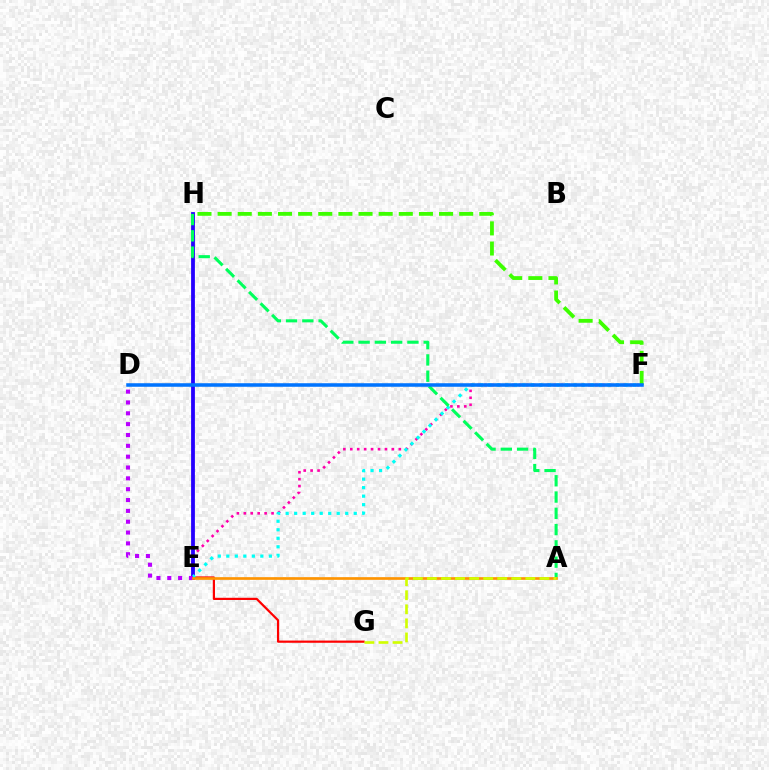{('E', 'F'): [{'color': '#ff00ac', 'line_style': 'dotted', 'thickness': 1.88}, {'color': '#00fff6', 'line_style': 'dotted', 'thickness': 2.31}], ('E', 'G'): [{'color': '#ff0000', 'line_style': 'solid', 'thickness': 1.59}], ('E', 'H'): [{'color': '#2500ff', 'line_style': 'solid', 'thickness': 2.73}], ('F', 'H'): [{'color': '#3dff00', 'line_style': 'dashed', 'thickness': 2.73}], ('D', 'E'): [{'color': '#b900ff', 'line_style': 'dotted', 'thickness': 2.95}], ('A', 'H'): [{'color': '#00ff5c', 'line_style': 'dashed', 'thickness': 2.21}], ('A', 'E'): [{'color': '#ff9400', 'line_style': 'solid', 'thickness': 1.93}], ('D', 'F'): [{'color': '#0074ff', 'line_style': 'solid', 'thickness': 2.55}], ('A', 'G'): [{'color': '#d1ff00', 'line_style': 'dashed', 'thickness': 1.91}]}